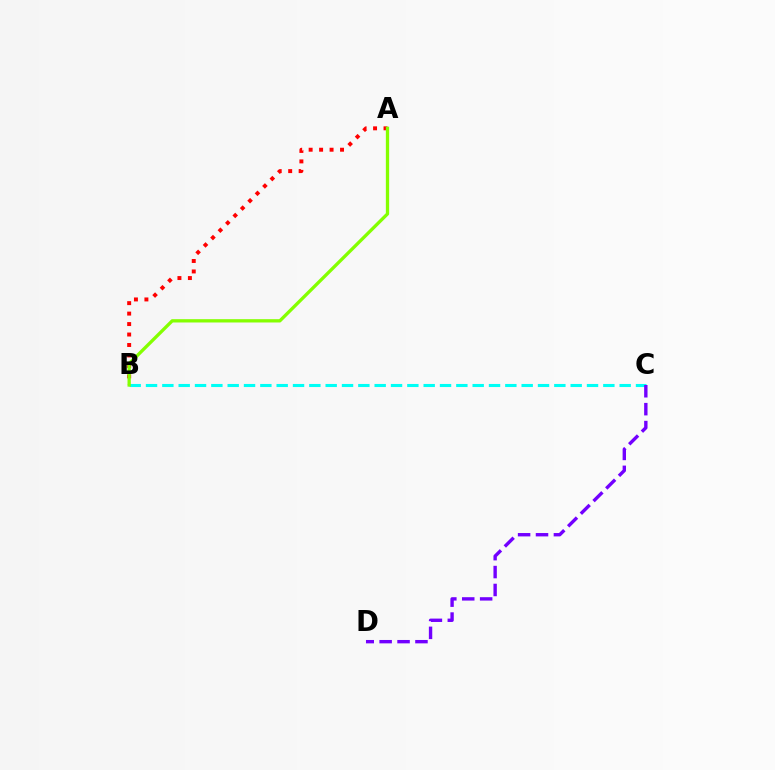{('A', 'B'): [{'color': '#ff0000', 'line_style': 'dotted', 'thickness': 2.84}, {'color': '#84ff00', 'line_style': 'solid', 'thickness': 2.38}], ('B', 'C'): [{'color': '#00fff6', 'line_style': 'dashed', 'thickness': 2.22}], ('C', 'D'): [{'color': '#7200ff', 'line_style': 'dashed', 'thickness': 2.43}]}